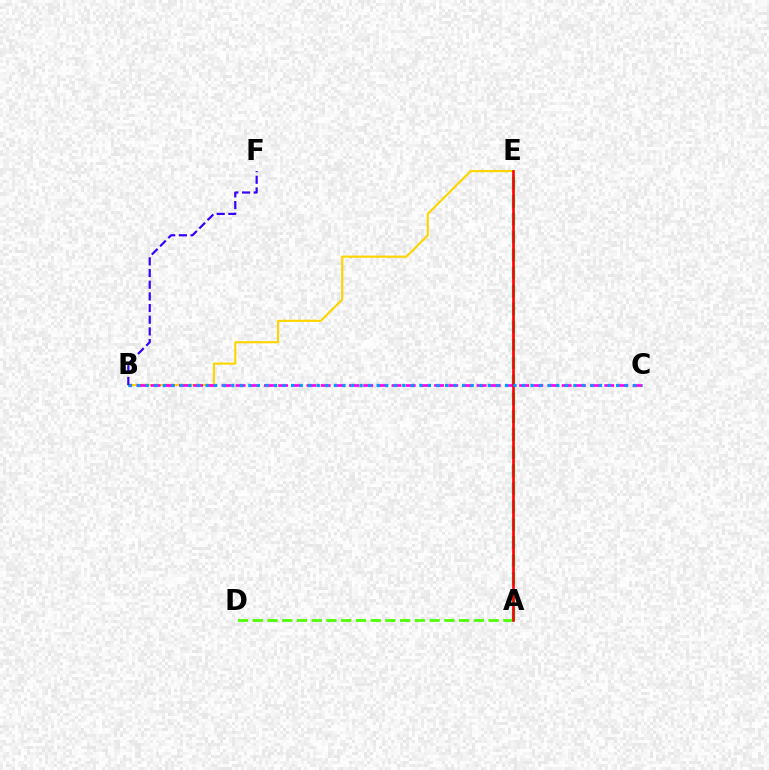{('A', 'E'): [{'color': '#00ff86', 'line_style': 'dashed', 'thickness': 2.44}, {'color': '#ff0000', 'line_style': 'solid', 'thickness': 1.89}], ('A', 'D'): [{'color': '#4fff00', 'line_style': 'dashed', 'thickness': 2.0}], ('B', 'E'): [{'color': '#ffd500', 'line_style': 'solid', 'thickness': 1.54}], ('B', 'C'): [{'color': '#ff00ed', 'line_style': 'dashed', 'thickness': 1.93}, {'color': '#009eff', 'line_style': 'dotted', 'thickness': 2.32}], ('B', 'F'): [{'color': '#3700ff', 'line_style': 'dashed', 'thickness': 1.59}]}